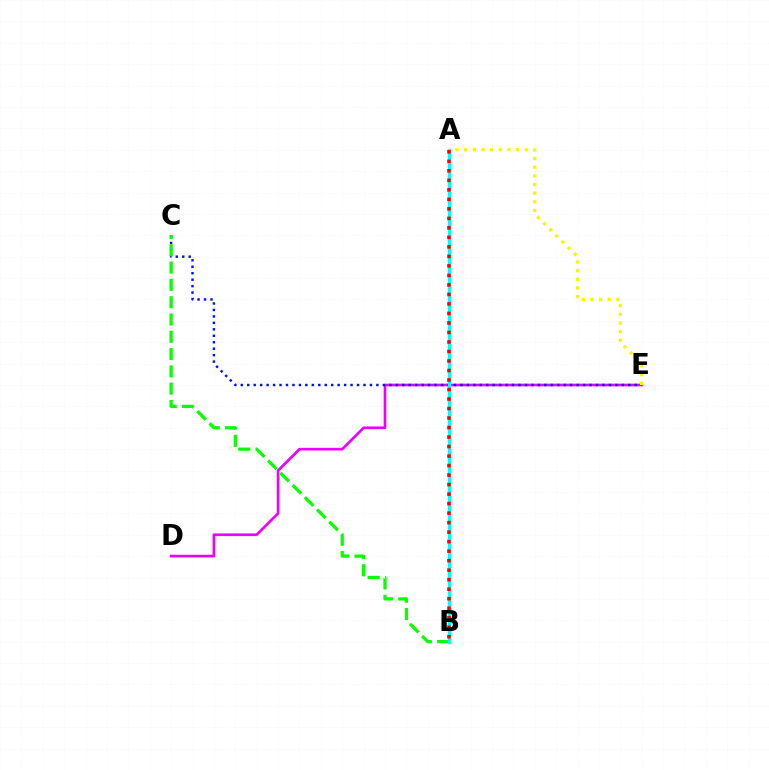{('D', 'E'): [{'color': '#ee00ff', 'line_style': 'solid', 'thickness': 1.92}], ('C', 'E'): [{'color': '#0010ff', 'line_style': 'dotted', 'thickness': 1.75}], ('B', 'C'): [{'color': '#08ff00', 'line_style': 'dashed', 'thickness': 2.35}], ('A', 'B'): [{'color': '#00fff6', 'line_style': 'solid', 'thickness': 2.39}, {'color': '#ff0000', 'line_style': 'dotted', 'thickness': 2.58}], ('A', 'E'): [{'color': '#fcf500', 'line_style': 'dotted', 'thickness': 2.35}]}